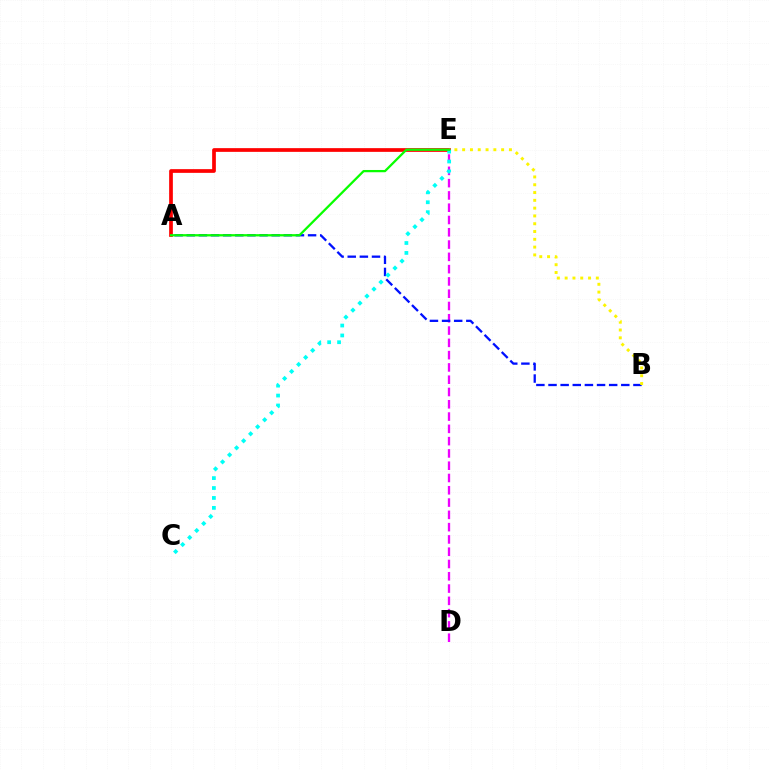{('D', 'E'): [{'color': '#ee00ff', 'line_style': 'dashed', 'thickness': 1.67}], ('A', 'B'): [{'color': '#0010ff', 'line_style': 'dashed', 'thickness': 1.65}], ('A', 'E'): [{'color': '#ff0000', 'line_style': 'solid', 'thickness': 2.67}, {'color': '#08ff00', 'line_style': 'solid', 'thickness': 1.63}], ('B', 'E'): [{'color': '#fcf500', 'line_style': 'dotted', 'thickness': 2.12}], ('C', 'E'): [{'color': '#00fff6', 'line_style': 'dotted', 'thickness': 2.7}]}